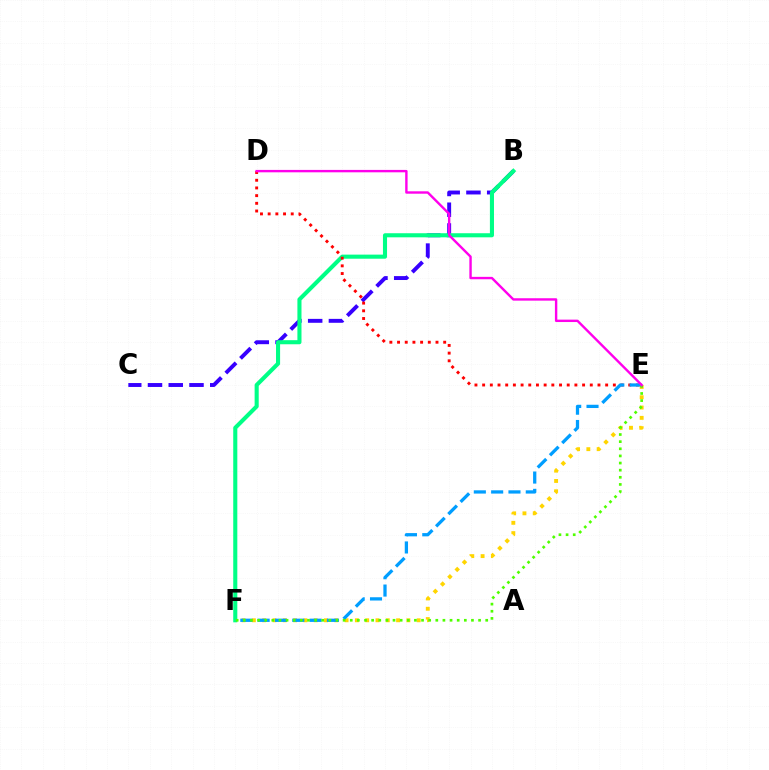{('B', 'C'): [{'color': '#3700ff', 'line_style': 'dashed', 'thickness': 2.82}], ('B', 'F'): [{'color': '#00ff86', 'line_style': 'solid', 'thickness': 2.94}], ('D', 'E'): [{'color': '#ff0000', 'line_style': 'dotted', 'thickness': 2.09}, {'color': '#ff00ed', 'line_style': 'solid', 'thickness': 1.73}], ('E', 'F'): [{'color': '#ffd500', 'line_style': 'dotted', 'thickness': 2.8}, {'color': '#009eff', 'line_style': 'dashed', 'thickness': 2.35}, {'color': '#4fff00', 'line_style': 'dotted', 'thickness': 1.94}]}